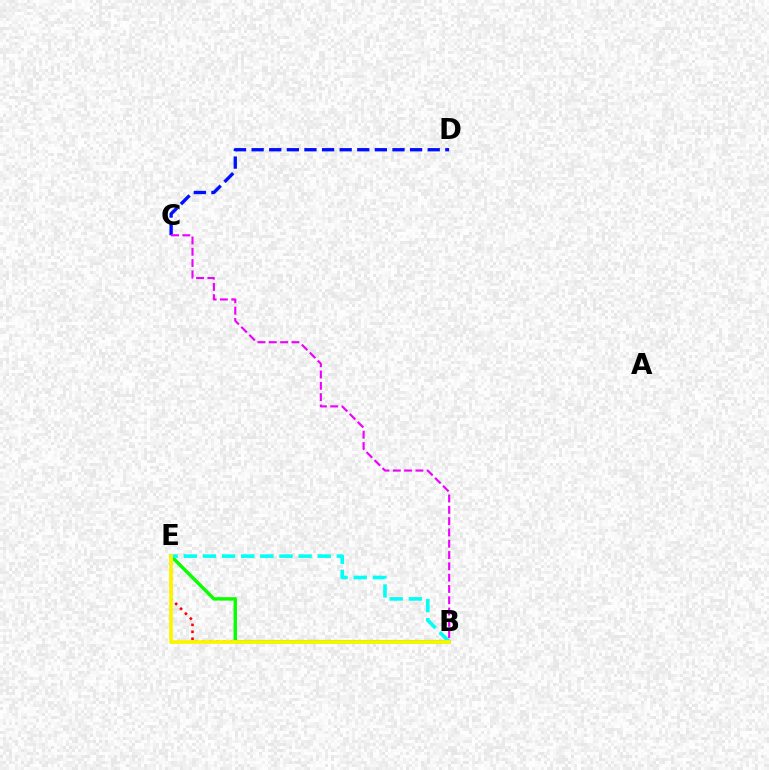{('B', 'E'): [{'color': '#ff0000', 'line_style': 'dotted', 'thickness': 1.88}, {'color': '#08ff00', 'line_style': 'solid', 'thickness': 2.45}, {'color': '#00fff6', 'line_style': 'dashed', 'thickness': 2.6}, {'color': '#fcf500', 'line_style': 'solid', 'thickness': 2.68}], ('C', 'D'): [{'color': '#0010ff', 'line_style': 'dashed', 'thickness': 2.39}], ('B', 'C'): [{'color': '#ee00ff', 'line_style': 'dashed', 'thickness': 1.54}]}